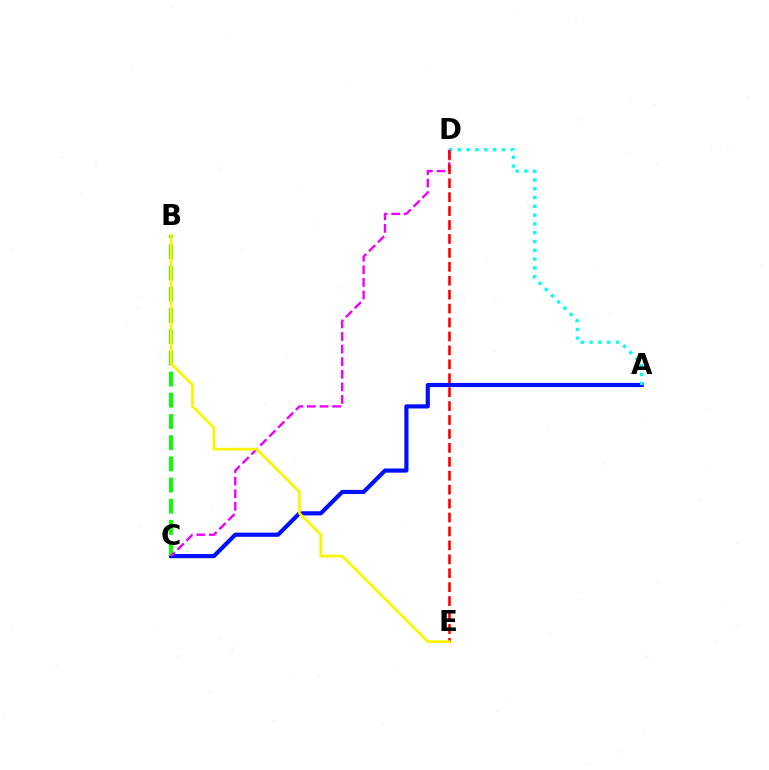{('A', 'C'): [{'color': '#0010ff', 'line_style': 'solid', 'thickness': 2.99}], ('B', 'C'): [{'color': '#08ff00', 'line_style': 'dashed', 'thickness': 2.88}], ('A', 'D'): [{'color': '#00fff6', 'line_style': 'dotted', 'thickness': 2.39}], ('C', 'D'): [{'color': '#ee00ff', 'line_style': 'dashed', 'thickness': 1.71}], ('D', 'E'): [{'color': '#ff0000', 'line_style': 'dashed', 'thickness': 1.89}], ('B', 'E'): [{'color': '#fcf500', 'line_style': 'solid', 'thickness': 1.96}]}